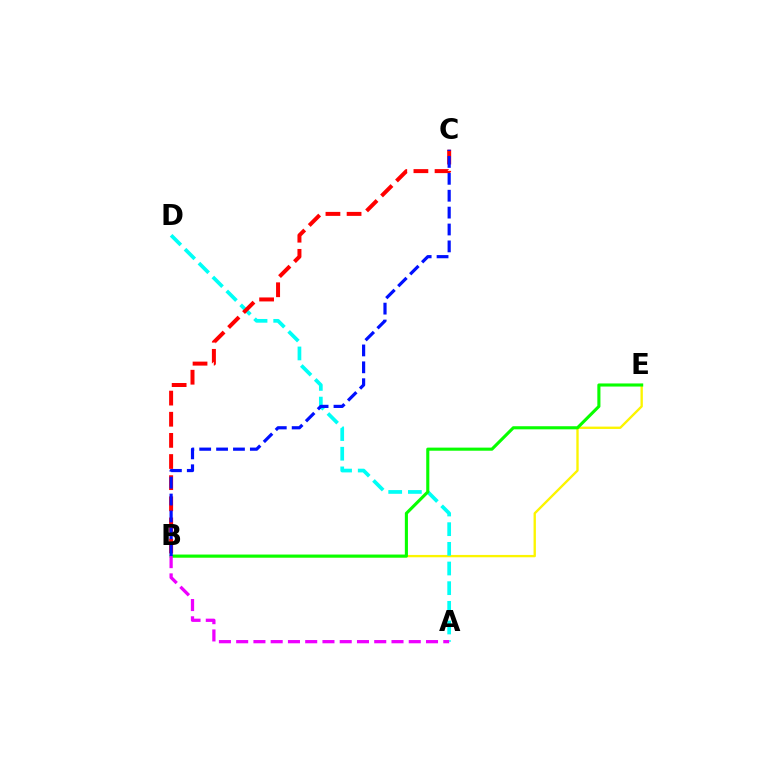{('B', 'E'): [{'color': '#fcf500', 'line_style': 'solid', 'thickness': 1.69}, {'color': '#08ff00', 'line_style': 'solid', 'thickness': 2.23}], ('A', 'D'): [{'color': '#00fff6', 'line_style': 'dashed', 'thickness': 2.67}], ('B', 'C'): [{'color': '#ff0000', 'line_style': 'dashed', 'thickness': 2.87}, {'color': '#0010ff', 'line_style': 'dashed', 'thickness': 2.29}], ('A', 'B'): [{'color': '#ee00ff', 'line_style': 'dashed', 'thickness': 2.34}]}